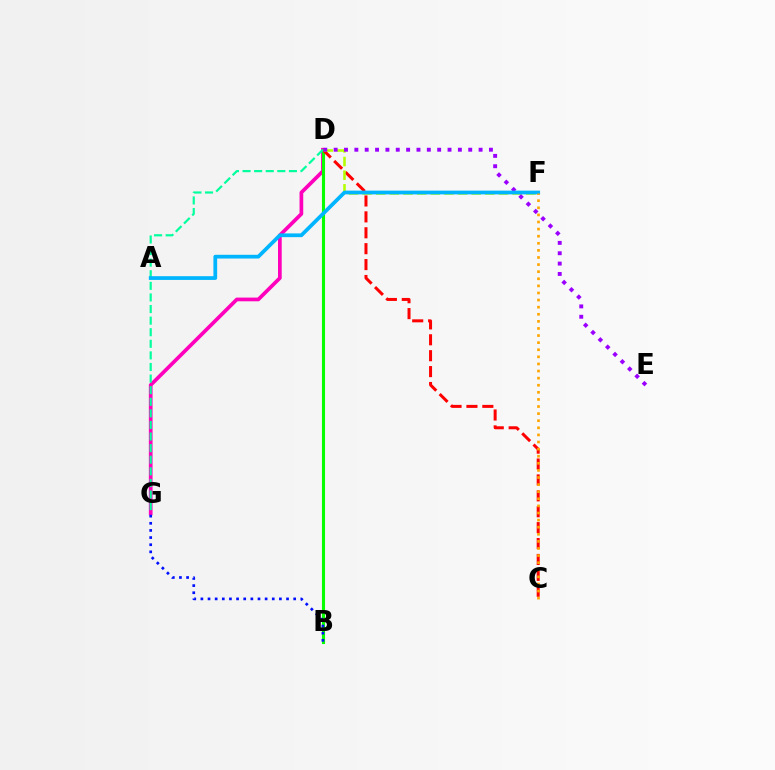{('D', 'G'): [{'color': '#ff00bd', 'line_style': 'solid', 'thickness': 2.67}, {'color': '#00ff9d', 'line_style': 'dashed', 'thickness': 1.57}], ('B', 'D'): [{'color': '#08ff00', 'line_style': 'solid', 'thickness': 2.23}], ('C', 'D'): [{'color': '#ff0000', 'line_style': 'dashed', 'thickness': 2.16}], ('D', 'F'): [{'color': '#b3ff00', 'line_style': 'dashed', 'thickness': 1.85}], ('D', 'E'): [{'color': '#9b00ff', 'line_style': 'dotted', 'thickness': 2.81}], ('B', 'G'): [{'color': '#0010ff', 'line_style': 'dotted', 'thickness': 1.94}], ('A', 'F'): [{'color': '#00b5ff', 'line_style': 'solid', 'thickness': 2.7}], ('C', 'F'): [{'color': '#ffa500', 'line_style': 'dotted', 'thickness': 1.93}]}